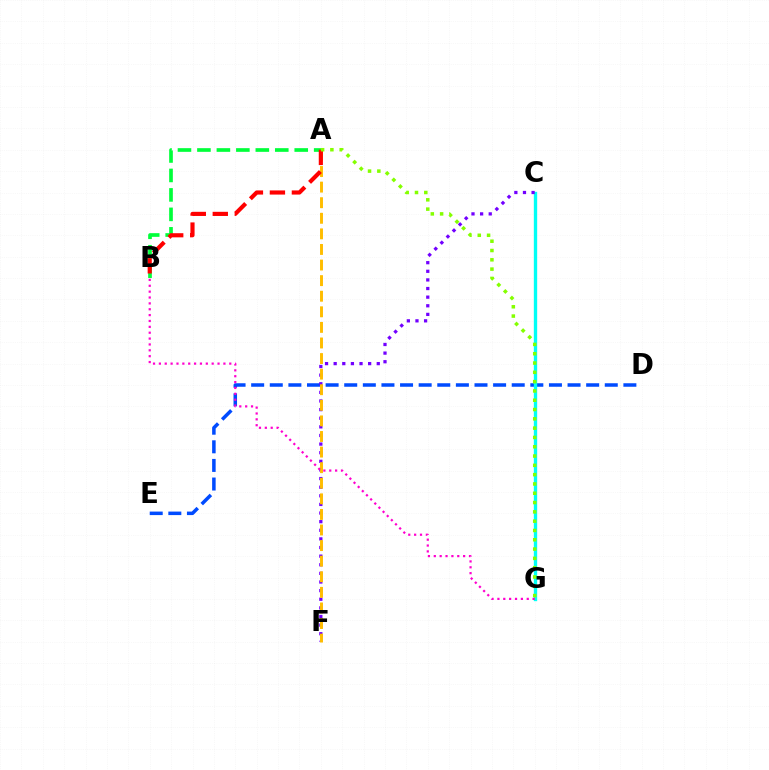{('D', 'E'): [{'color': '#004bff', 'line_style': 'dashed', 'thickness': 2.53}], ('C', 'G'): [{'color': '#00fff6', 'line_style': 'solid', 'thickness': 2.41}], ('A', 'B'): [{'color': '#00ff39', 'line_style': 'dashed', 'thickness': 2.64}, {'color': '#ff0000', 'line_style': 'dashed', 'thickness': 2.99}], ('C', 'F'): [{'color': '#7200ff', 'line_style': 'dotted', 'thickness': 2.34}], ('A', 'F'): [{'color': '#ffbd00', 'line_style': 'dashed', 'thickness': 2.12}], ('B', 'G'): [{'color': '#ff00cf', 'line_style': 'dotted', 'thickness': 1.59}], ('A', 'G'): [{'color': '#84ff00', 'line_style': 'dotted', 'thickness': 2.53}]}